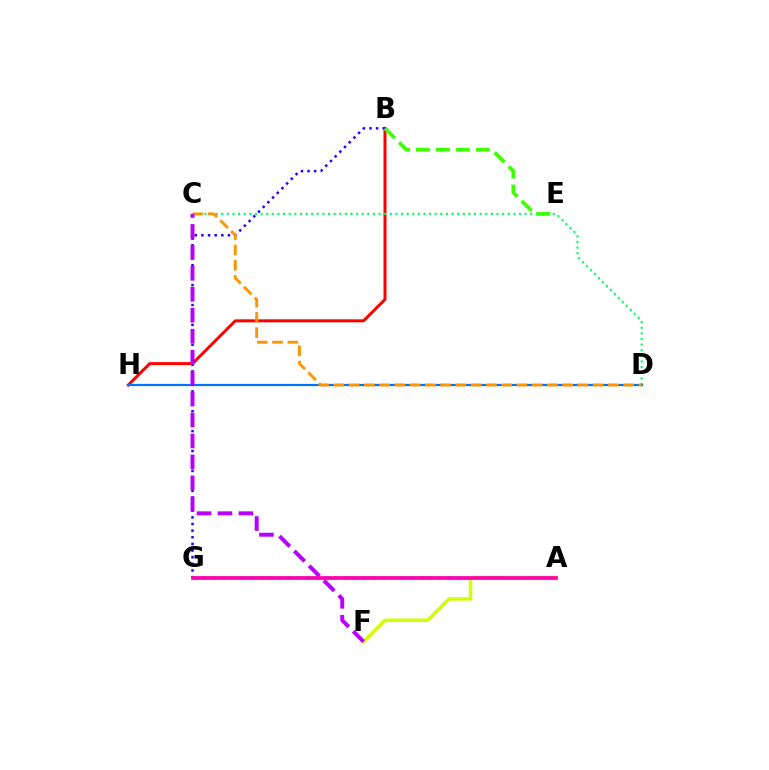{('B', 'H'): [{'color': '#ff0000', 'line_style': 'solid', 'thickness': 2.16}], ('C', 'D'): [{'color': '#00ff5c', 'line_style': 'dotted', 'thickness': 1.53}, {'color': '#ff9400', 'line_style': 'dashed', 'thickness': 2.07}], ('A', 'G'): [{'color': '#00fff6', 'line_style': 'dotted', 'thickness': 2.56}, {'color': '#ff00ac', 'line_style': 'solid', 'thickness': 2.68}], ('D', 'H'): [{'color': '#0074ff', 'line_style': 'solid', 'thickness': 1.59}], ('B', 'G'): [{'color': '#2500ff', 'line_style': 'dotted', 'thickness': 1.8}], ('A', 'F'): [{'color': '#d1ff00', 'line_style': 'solid', 'thickness': 2.51}], ('B', 'E'): [{'color': '#3dff00', 'line_style': 'dashed', 'thickness': 2.71}], ('C', 'F'): [{'color': '#b900ff', 'line_style': 'dashed', 'thickness': 2.85}]}